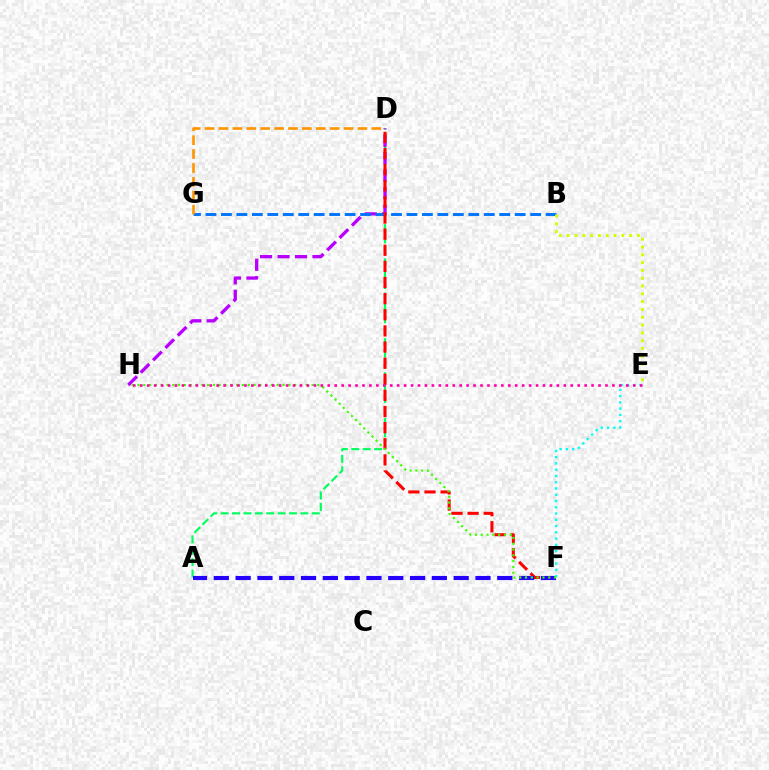{('A', 'D'): [{'color': '#00ff5c', 'line_style': 'dashed', 'thickness': 1.55}], ('D', 'H'): [{'color': '#b900ff', 'line_style': 'dashed', 'thickness': 2.38}], ('B', 'G'): [{'color': '#0074ff', 'line_style': 'dashed', 'thickness': 2.1}], ('D', 'F'): [{'color': '#ff0000', 'line_style': 'dashed', 'thickness': 2.19}], ('A', 'F'): [{'color': '#2500ff', 'line_style': 'dashed', 'thickness': 2.96}], ('E', 'F'): [{'color': '#00fff6', 'line_style': 'dotted', 'thickness': 1.7}], ('D', 'G'): [{'color': '#ff9400', 'line_style': 'dashed', 'thickness': 1.89}], ('B', 'E'): [{'color': '#d1ff00', 'line_style': 'dotted', 'thickness': 2.12}], ('F', 'H'): [{'color': '#3dff00', 'line_style': 'dotted', 'thickness': 1.58}], ('E', 'H'): [{'color': '#ff00ac', 'line_style': 'dotted', 'thickness': 1.89}]}